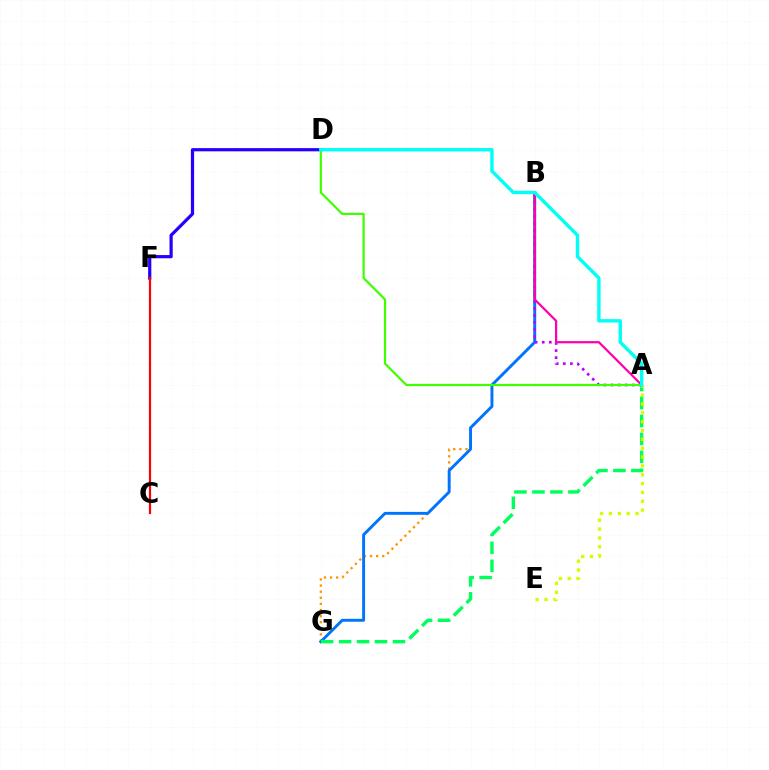{('B', 'G'): [{'color': '#ff9400', 'line_style': 'dotted', 'thickness': 1.66}, {'color': '#0074ff', 'line_style': 'solid', 'thickness': 2.09}], ('A', 'G'): [{'color': '#00ff5c', 'line_style': 'dashed', 'thickness': 2.44}], ('A', 'E'): [{'color': '#d1ff00', 'line_style': 'dotted', 'thickness': 2.4}], ('A', 'B'): [{'color': '#b900ff', 'line_style': 'dotted', 'thickness': 1.92}, {'color': '#ff00ac', 'line_style': 'solid', 'thickness': 1.6}], ('D', 'F'): [{'color': '#2500ff', 'line_style': 'solid', 'thickness': 2.31}], ('A', 'D'): [{'color': '#3dff00', 'line_style': 'solid', 'thickness': 1.58}, {'color': '#00fff6', 'line_style': 'solid', 'thickness': 2.45}], ('C', 'F'): [{'color': '#ff0000', 'line_style': 'solid', 'thickness': 1.57}]}